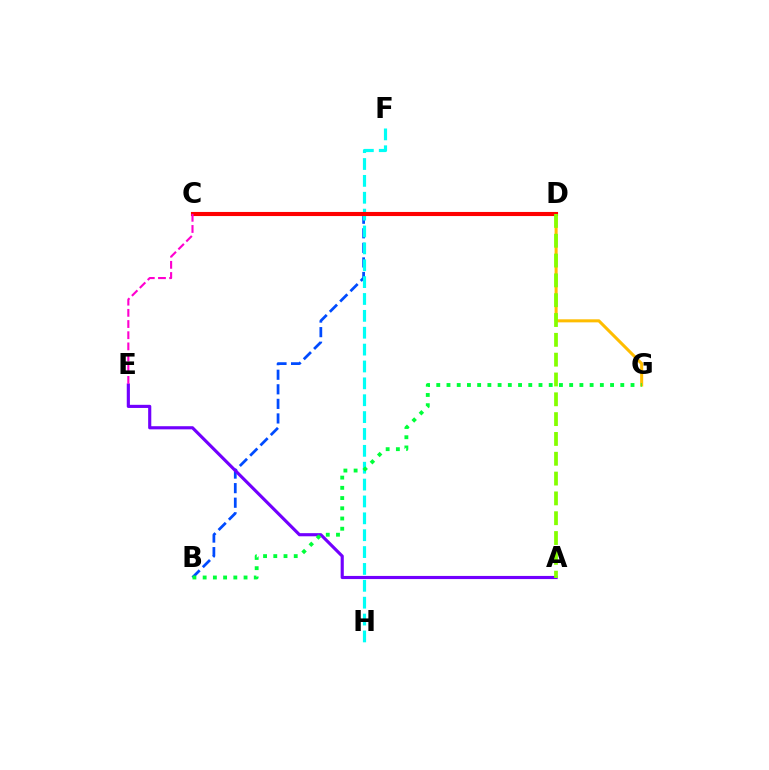{('B', 'D'): [{'color': '#004bff', 'line_style': 'dashed', 'thickness': 1.98}], ('A', 'E'): [{'color': '#7200ff', 'line_style': 'solid', 'thickness': 2.26}], ('D', 'G'): [{'color': '#ffbd00', 'line_style': 'solid', 'thickness': 2.19}], ('F', 'H'): [{'color': '#00fff6', 'line_style': 'dashed', 'thickness': 2.29}], ('C', 'D'): [{'color': '#ff0000', 'line_style': 'solid', 'thickness': 2.95}], ('A', 'D'): [{'color': '#84ff00', 'line_style': 'dashed', 'thickness': 2.69}], ('C', 'E'): [{'color': '#ff00cf', 'line_style': 'dashed', 'thickness': 1.52}], ('B', 'G'): [{'color': '#00ff39', 'line_style': 'dotted', 'thickness': 2.78}]}